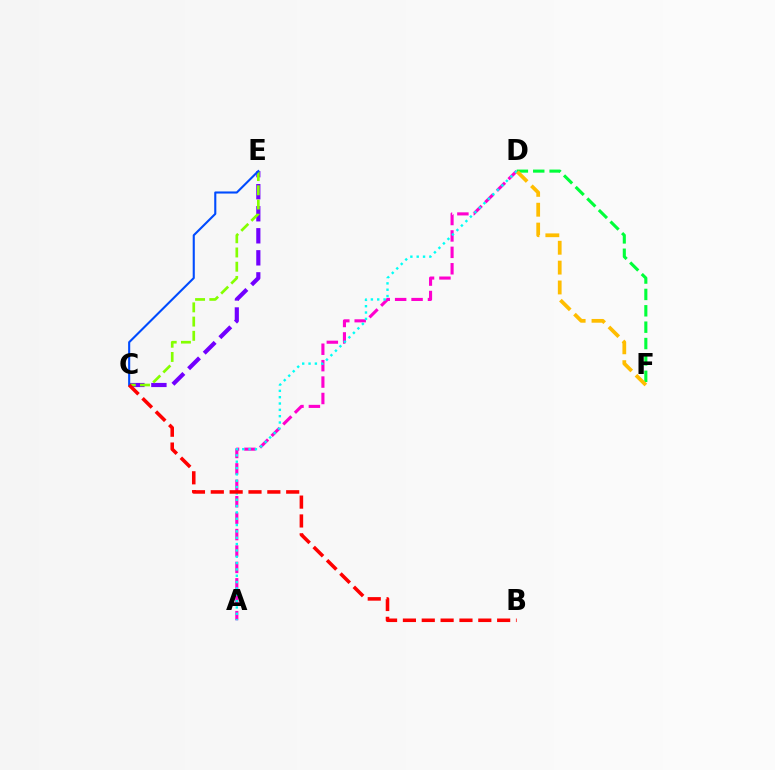{('D', 'F'): [{'color': '#00ff39', 'line_style': 'dashed', 'thickness': 2.22}, {'color': '#ffbd00', 'line_style': 'dashed', 'thickness': 2.7}], ('C', 'E'): [{'color': '#7200ff', 'line_style': 'dashed', 'thickness': 2.99}, {'color': '#84ff00', 'line_style': 'dashed', 'thickness': 1.93}, {'color': '#004bff', 'line_style': 'solid', 'thickness': 1.51}], ('A', 'D'): [{'color': '#ff00cf', 'line_style': 'dashed', 'thickness': 2.23}, {'color': '#00fff6', 'line_style': 'dotted', 'thickness': 1.72}], ('B', 'C'): [{'color': '#ff0000', 'line_style': 'dashed', 'thickness': 2.56}]}